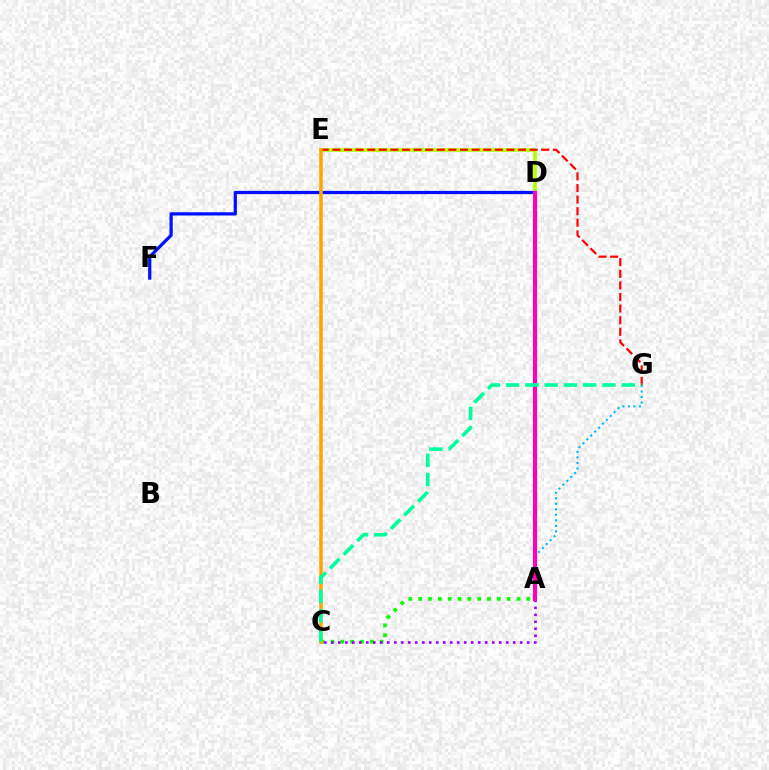{('A', 'C'): [{'color': '#08ff00', 'line_style': 'dotted', 'thickness': 2.67}, {'color': '#9b00ff', 'line_style': 'dotted', 'thickness': 1.9}], ('D', 'E'): [{'color': '#b3ff00', 'line_style': 'solid', 'thickness': 2.61}], ('E', 'G'): [{'color': '#ff0000', 'line_style': 'dashed', 'thickness': 1.58}], ('A', 'G'): [{'color': '#00b5ff', 'line_style': 'dotted', 'thickness': 1.5}], ('D', 'F'): [{'color': '#0010ff', 'line_style': 'solid', 'thickness': 2.32}], ('C', 'E'): [{'color': '#ffa500', 'line_style': 'solid', 'thickness': 2.53}], ('A', 'D'): [{'color': '#ff00bd', 'line_style': 'solid', 'thickness': 2.96}], ('C', 'G'): [{'color': '#00ff9d', 'line_style': 'dashed', 'thickness': 2.62}]}